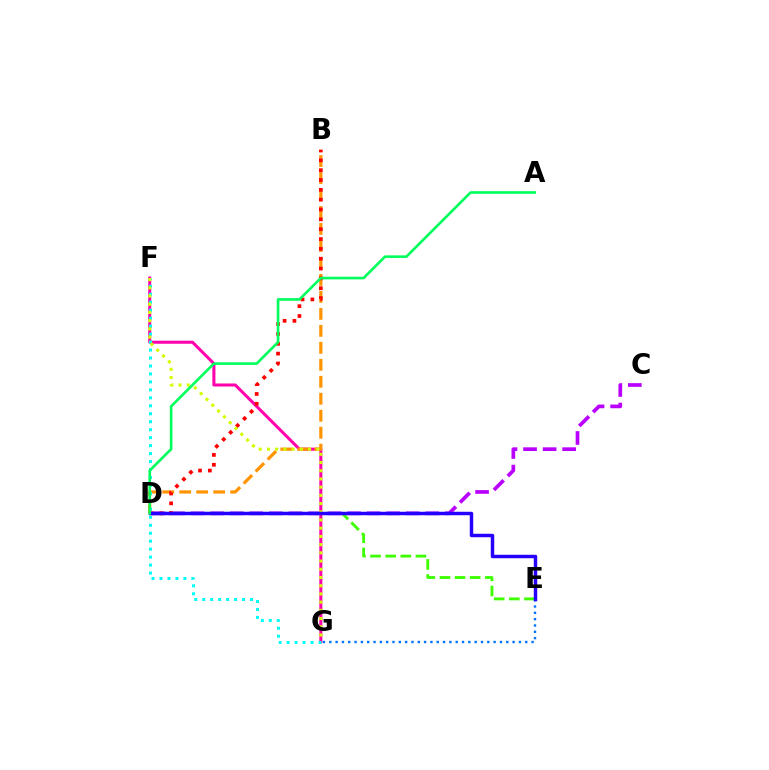{('C', 'D'): [{'color': '#b900ff', 'line_style': 'dashed', 'thickness': 2.66}], ('E', 'G'): [{'color': '#0074ff', 'line_style': 'dotted', 'thickness': 1.72}], ('D', 'E'): [{'color': '#3dff00', 'line_style': 'dashed', 'thickness': 2.06}, {'color': '#2500ff', 'line_style': 'solid', 'thickness': 2.49}], ('F', 'G'): [{'color': '#ff00ac', 'line_style': 'solid', 'thickness': 2.19}, {'color': '#00fff6', 'line_style': 'dotted', 'thickness': 2.16}, {'color': '#d1ff00', 'line_style': 'dotted', 'thickness': 2.23}], ('B', 'D'): [{'color': '#ff9400', 'line_style': 'dashed', 'thickness': 2.31}, {'color': '#ff0000', 'line_style': 'dotted', 'thickness': 2.67}], ('A', 'D'): [{'color': '#00ff5c', 'line_style': 'solid', 'thickness': 1.88}]}